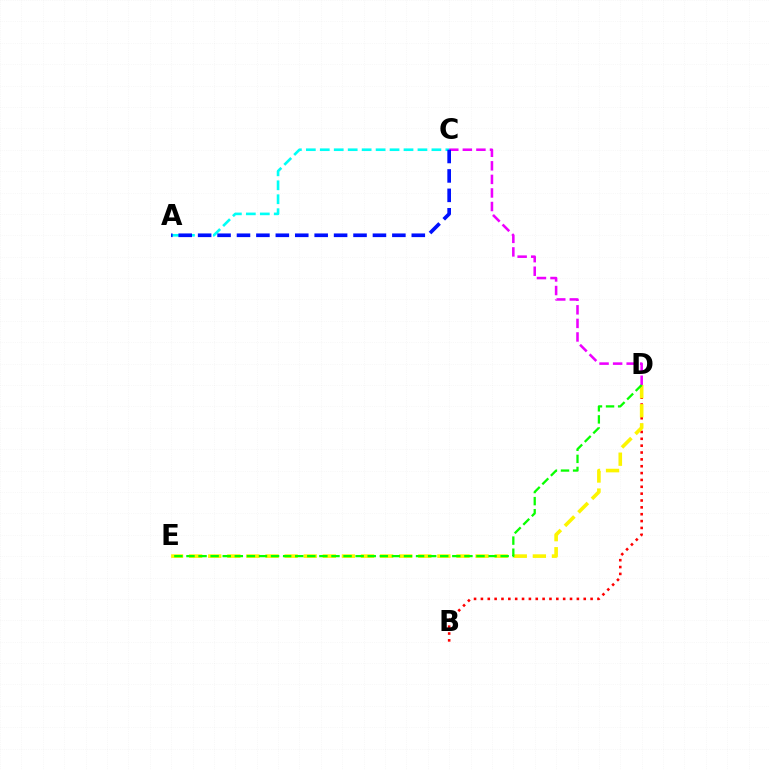{('B', 'D'): [{'color': '#ff0000', 'line_style': 'dotted', 'thickness': 1.86}], ('A', 'C'): [{'color': '#00fff6', 'line_style': 'dashed', 'thickness': 1.9}, {'color': '#0010ff', 'line_style': 'dashed', 'thickness': 2.64}], ('D', 'E'): [{'color': '#fcf500', 'line_style': 'dashed', 'thickness': 2.59}, {'color': '#08ff00', 'line_style': 'dashed', 'thickness': 1.64}], ('C', 'D'): [{'color': '#ee00ff', 'line_style': 'dashed', 'thickness': 1.84}]}